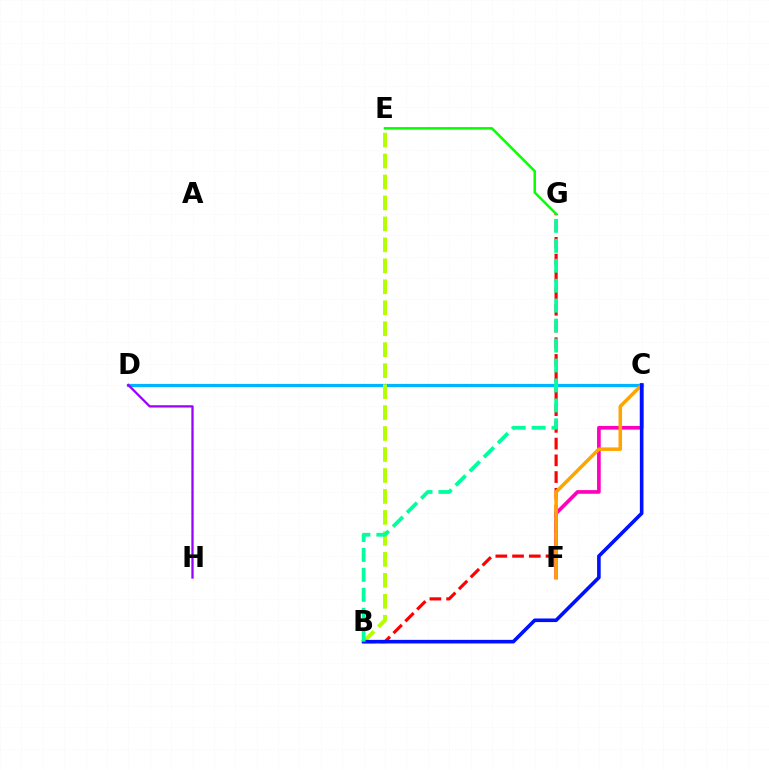{('C', 'D'): [{'color': '#00b5ff', 'line_style': 'solid', 'thickness': 2.31}], ('D', 'H'): [{'color': '#9b00ff', 'line_style': 'solid', 'thickness': 1.64}], ('B', 'G'): [{'color': '#ff0000', 'line_style': 'dashed', 'thickness': 2.27}, {'color': '#00ff9d', 'line_style': 'dashed', 'thickness': 2.71}], ('C', 'F'): [{'color': '#ff00bd', 'line_style': 'solid', 'thickness': 2.64}, {'color': '#ffa500', 'line_style': 'solid', 'thickness': 2.54}], ('B', 'E'): [{'color': '#b3ff00', 'line_style': 'dashed', 'thickness': 2.85}], ('E', 'G'): [{'color': '#08ff00', 'line_style': 'solid', 'thickness': 1.81}], ('B', 'C'): [{'color': '#0010ff', 'line_style': 'solid', 'thickness': 2.6}]}